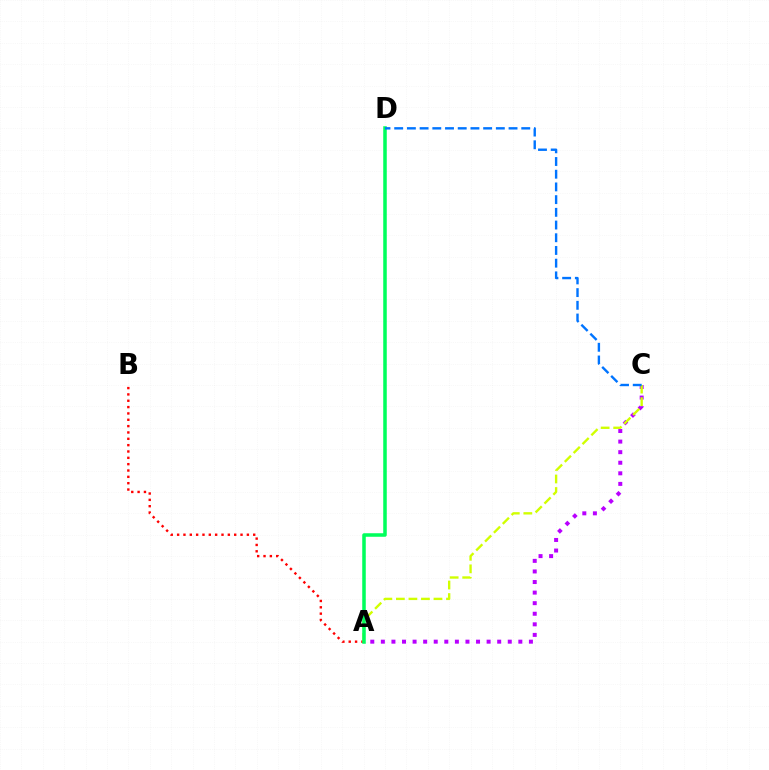{('A', 'B'): [{'color': '#ff0000', 'line_style': 'dotted', 'thickness': 1.72}], ('A', 'C'): [{'color': '#b900ff', 'line_style': 'dotted', 'thickness': 2.87}, {'color': '#d1ff00', 'line_style': 'dashed', 'thickness': 1.7}], ('A', 'D'): [{'color': '#00ff5c', 'line_style': 'solid', 'thickness': 2.54}], ('C', 'D'): [{'color': '#0074ff', 'line_style': 'dashed', 'thickness': 1.73}]}